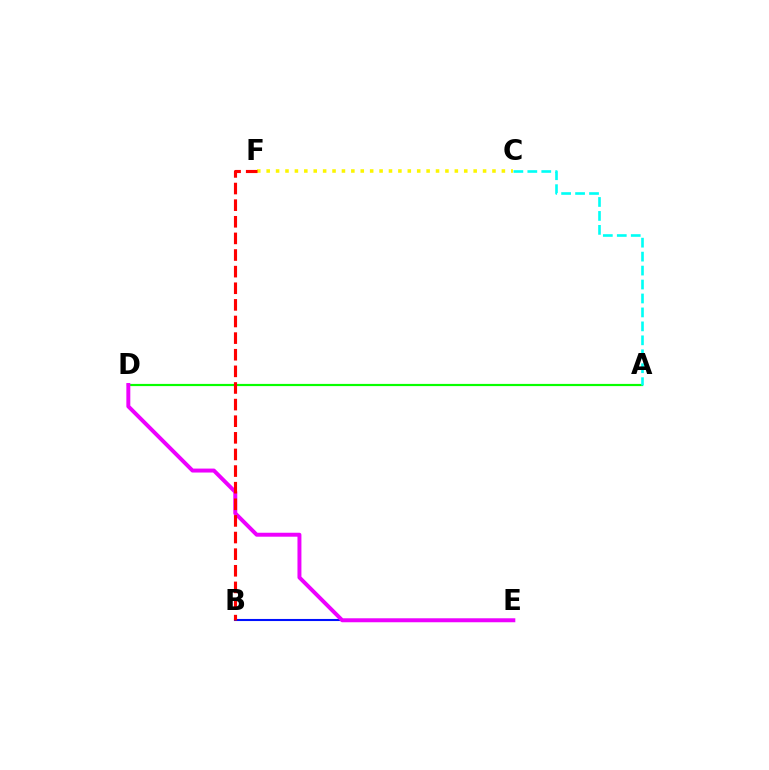{('A', 'D'): [{'color': '#08ff00', 'line_style': 'solid', 'thickness': 1.57}], ('A', 'C'): [{'color': '#00fff6', 'line_style': 'dashed', 'thickness': 1.9}], ('B', 'E'): [{'color': '#0010ff', 'line_style': 'solid', 'thickness': 1.5}], ('C', 'F'): [{'color': '#fcf500', 'line_style': 'dotted', 'thickness': 2.56}], ('D', 'E'): [{'color': '#ee00ff', 'line_style': 'solid', 'thickness': 2.85}], ('B', 'F'): [{'color': '#ff0000', 'line_style': 'dashed', 'thickness': 2.26}]}